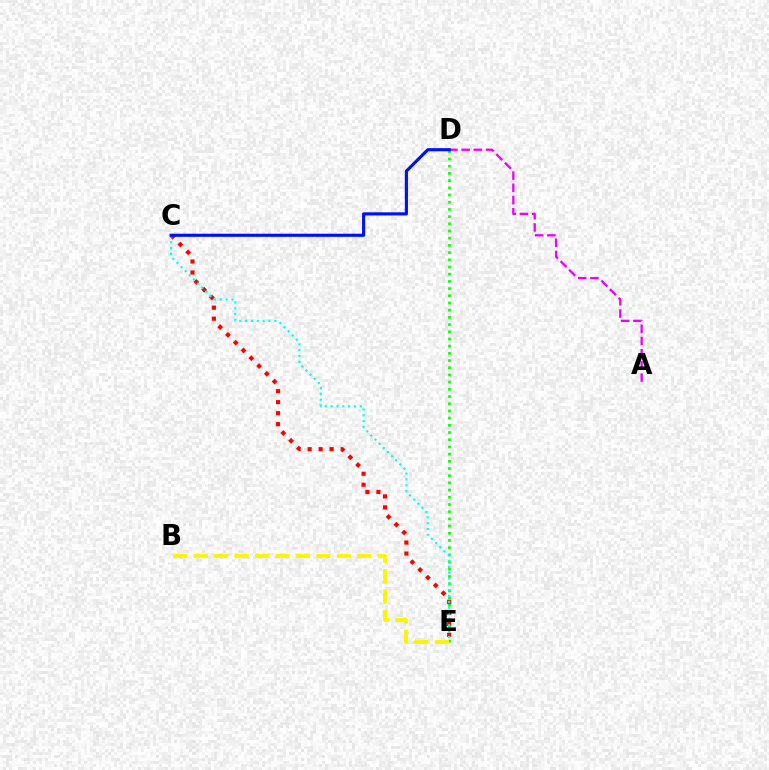{('D', 'E'): [{'color': '#08ff00', 'line_style': 'dotted', 'thickness': 1.96}], ('B', 'E'): [{'color': '#fcf500', 'line_style': 'dashed', 'thickness': 2.78}], ('C', 'E'): [{'color': '#ff0000', 'line_style': 'dotted', 'thickness': 2.99}, {'color': '#00fff6', 'line_style': 'dotted', 'thickness': 1.59}], ('A', 'D'): [{'color': '#ee00ff', 'line_style': 'dashed', 'thickness': 1.66}], ('C', 'D'): [{'color': '#0010ff', 'line_style': 'solid', 'thickness': 2.26}]}